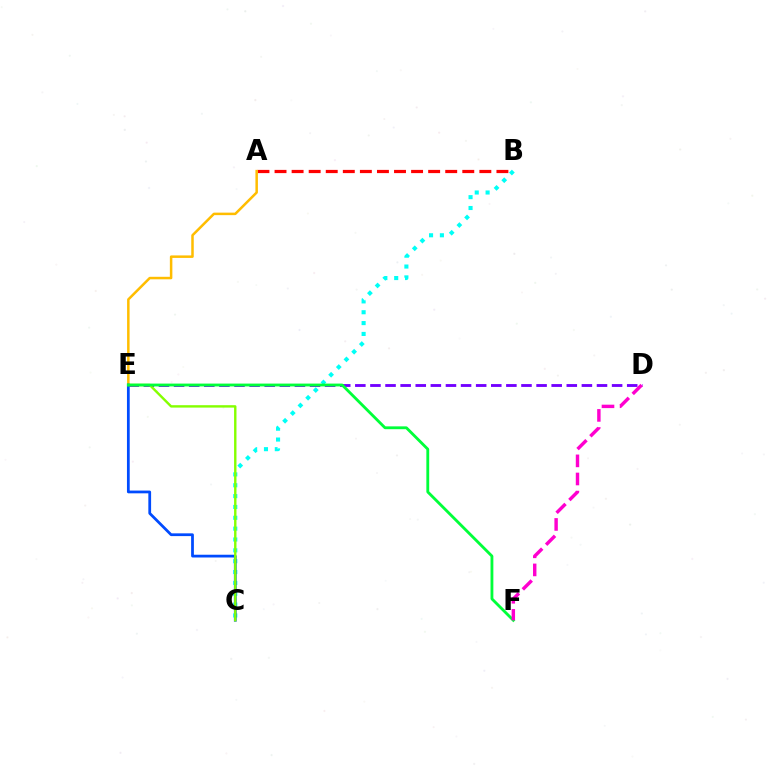{('B', 'C'): [{'color': '#00fff6', 'line_style': 'dotted', 'thickness': 2.95}], ('D', 'E'): [{'color': '#7200ff', 'line_style': 'dashed', 'thickness': 2.05}], ('A', 'B'): [{'color': '#ff0000', 'line_style': 'dashed', 'thickness': 2.32}], ('A', 'E'): [{'color': '#ffbd00', 'line_style': 'solid', 'thickness': 1.8}], ('C', 'E'): [{'color': '#004bff', 'line_style': 'solid', 'thickness': 1.99}, {'color': '#84ff00', 'line_style': 'solid', 'thickness': 1.73}], ('E', 'F'): [{'color': '#00ff39', 'line_style': 'solid', 'thickness': 2.04}], ('D', 'F'): [{'color': '#ff00cf', 'line_style': 'dashed', 'thickness': 2.46}]}